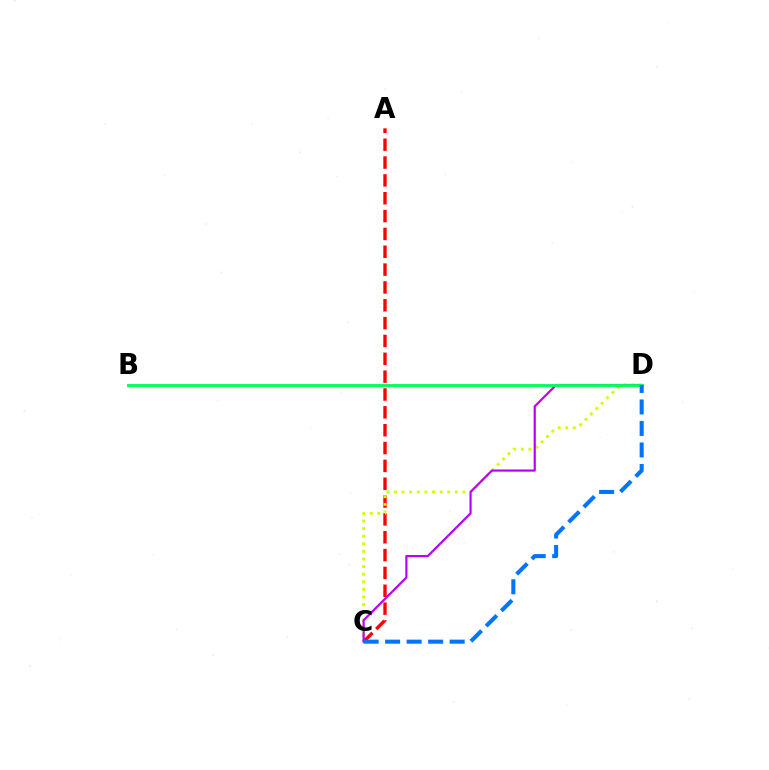{('A', 'C'): [{'color': '#ff0000', 'line_style': 'dashed', 'thickness': 2.42}], ('C', 'D'): [{'color': '#d1ff00', 'line_style': 'dotted', 'thickness': 2.07}, {'color': '#b900ff', 'line_style': 'solid', 'thickness': 1.58}, {'color': '#0074ff', 'line_style': 'dashed', 'thickness': 2.92}], ('B', 'D'): [{'color': '#00ff5c', 'line_style': 'solid', 'thickness': 2.06}]}